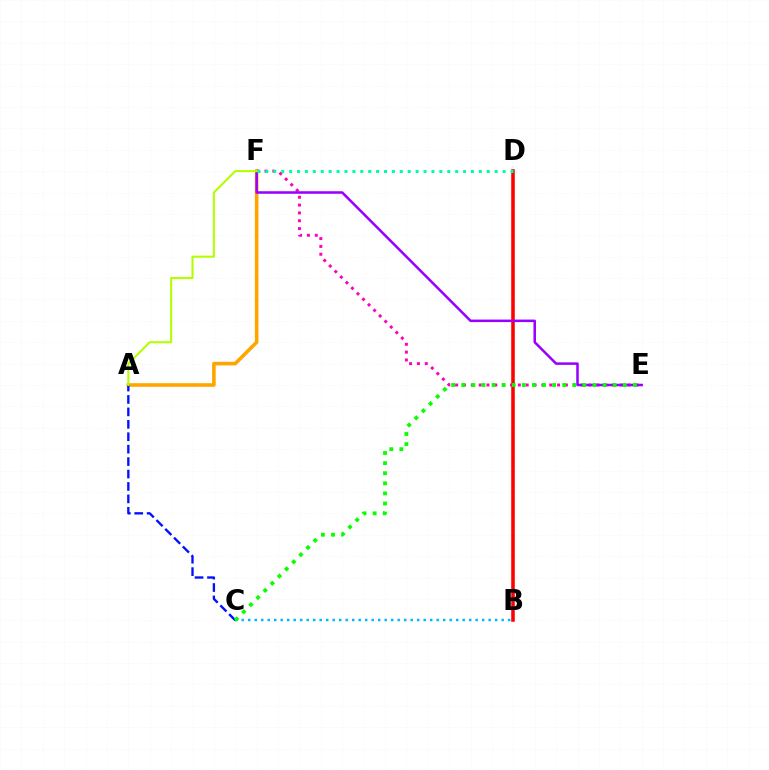{('B', 'C'): [{'color': '#00b5ff', 'line_style': 'dotted', 'thickness': 1.77}], ('E', 'F'): [{'color': '#ff00bd', 'line_style': 'dotted', 'thickness': 2.13}, {'color': '#9b00ff', 'line_style': 'solid', 'thickness': 1.83}], ('A', 'F'): [{'color': '#ffa500', 'line_style': 'solid', 'thickness': 2.59}, {'color': '#b3ff00', 'line_style': 'solid', 'thickness': 1.5}], ('B', 'D'): [{'color': '#ff0000', 'line_style': 'solid', 'thickness': 2.56}], ('A', 'C'): [{'color': '#0010ff', 'line_style': 'dashed', 'thickness': 1.69}], ('C', 'E'): [{'color': '#08ff00', 'line_style': 'dotted', 'thickness': 2.74}], ('D', 'F'): [{'color': '#00ff9d', 'line_style': 'dotted', 'thickness': 2.15}]}